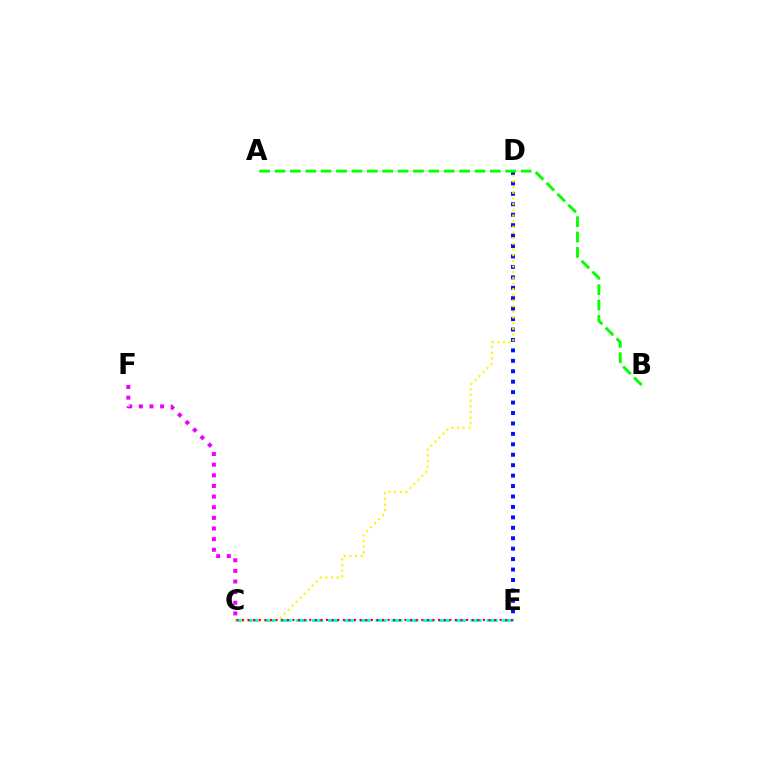{('C', 'E'): [{'color': '#00fff6', 'line_style': 'dashed', 'thickness': 2.16}, {'color': '#ff0000', 'line_style': 'dotted', 'thickness': 1.52}], ('D', 'E'): [{'color': '#0010ff', 'line_style': 'dotted', 'thickness': 2.84}], ('C', 'D'): [{'color': '#fcf500', 'line_style': 'dotted', 'thickness': 1.54}], ('A', 'B'): [{'color': '#08ff00', 'line_style': 'dashed', 'thickness': 2.09}], ('C', 'F'): [{'color': '#ee00ff', 'line_style': 'dotted', 'thickness': 2.89}]}